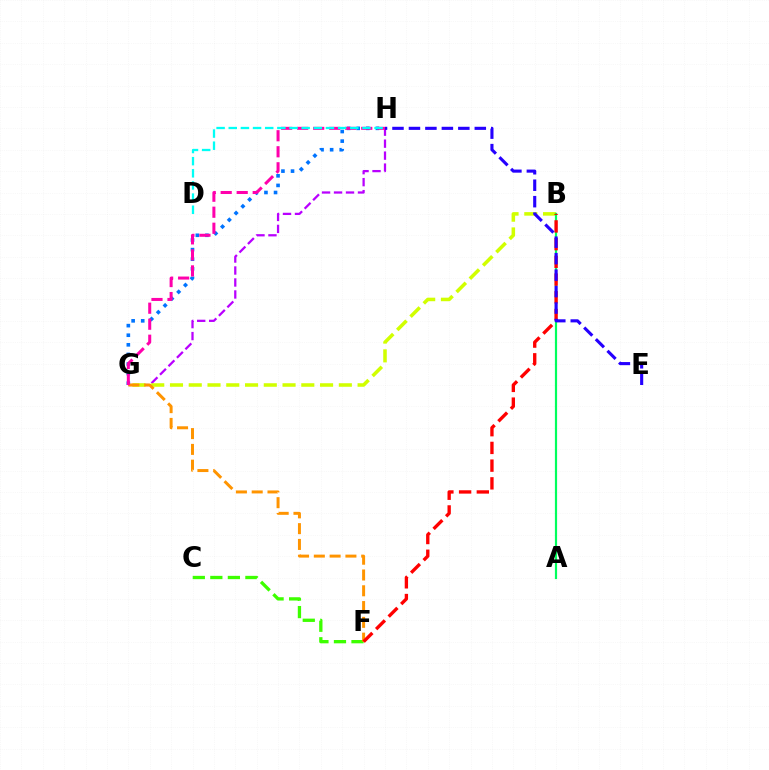{('G', 'H'): [{'color': '#b900ff', 'line_style': 'dashed', 'thickness': 1.63}, {'color': '#0074ff', 'line_style': 'dotted', 'thickness': 2.61}, {'color': '#ff00ac', 'line_style': 'dashed', 'thickness': 2.18}], ('B', 'G'): [{'color': '#d1ff00', 'line_style': 'dashed', 'thickness': 2.55}], ('C', 'F'): [{'color': '#3dff00', 'line_style': 'dashed', 'thickness': 2.38}], ('A', 'B'): [{'color': '#00ff5c', 'line_style': 'solid', 'thickness': 1.58}], ('F', 'G'): [{'color': '#ff9400', 'line_style': 'dashed', 'thickness': 2.14}], ('B', 'F'): [{'color': '#ff0000', 'line_style': 'dashed', 'thickness': 2.41}], ('E', 'H'): [{'color': '#2500ff', 'line_style': 'dashed', 'thickness': 2.24}], ('D', 'H'): [{'color': '#00fff6', 'line_style': 'dashed', 'thickness': 1.65}]}